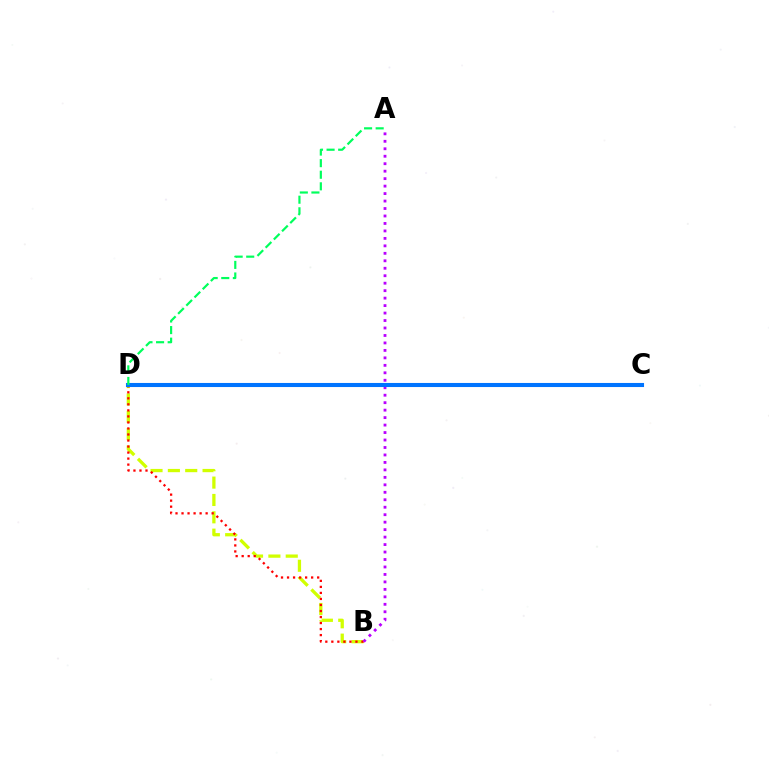{('B', 'D'): [{'color': '#d1ff00', 'line_style': 'dashed', 'thickness': 2.36}, {'color': '#ff0000', 'line_style': 'dotted', 'thickness': 1.64}], ('A', 'B'): [{'color': '#b900ff', 'line_style': 'dotted', 'thickness': 2.03}], ('C', 'D'): [{'color': '#0074ff', 'line_style': 'solid', 'thickness': 2.94}], ('A', 'D'): [{'color': '#00ff5c', 'line_style': 'dashed', 'thickness': 1.57}]}